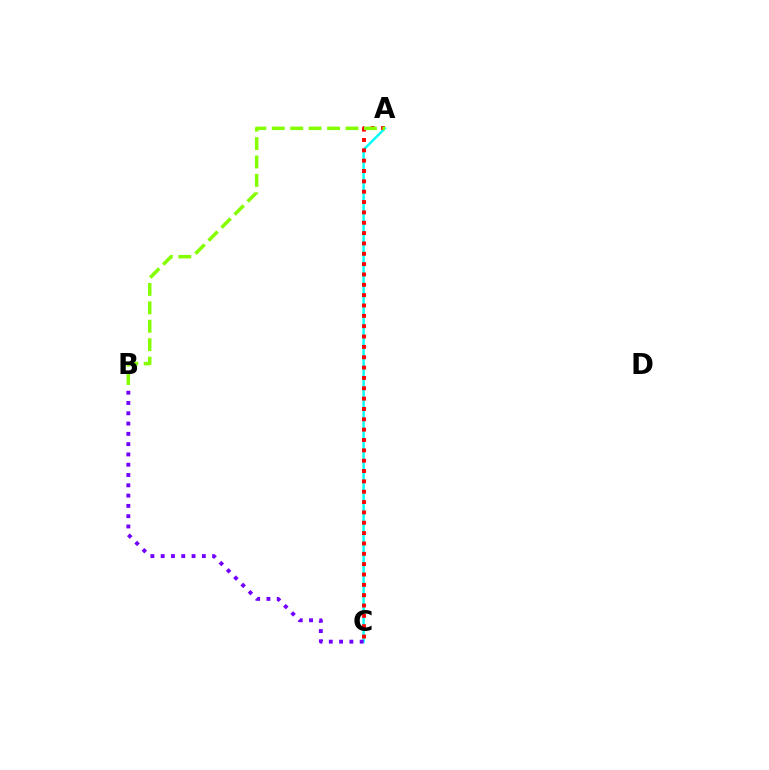{('A', 'C'): [{'color': '#00fff6', 'line_style': 'solid', 'thickness': 1.72}, {'color': '#ff0000', 'line_style': 'dotted', 'thickness': 2.81}], ('B', 'C'): [{'color': '#7200ff', 'line_style': 'dotted', 'thickness': 2.8}], ('A', 'B'): [{'color': '#84ff00', 'line_style': 'dashed', 'thickness': 2.5}]}